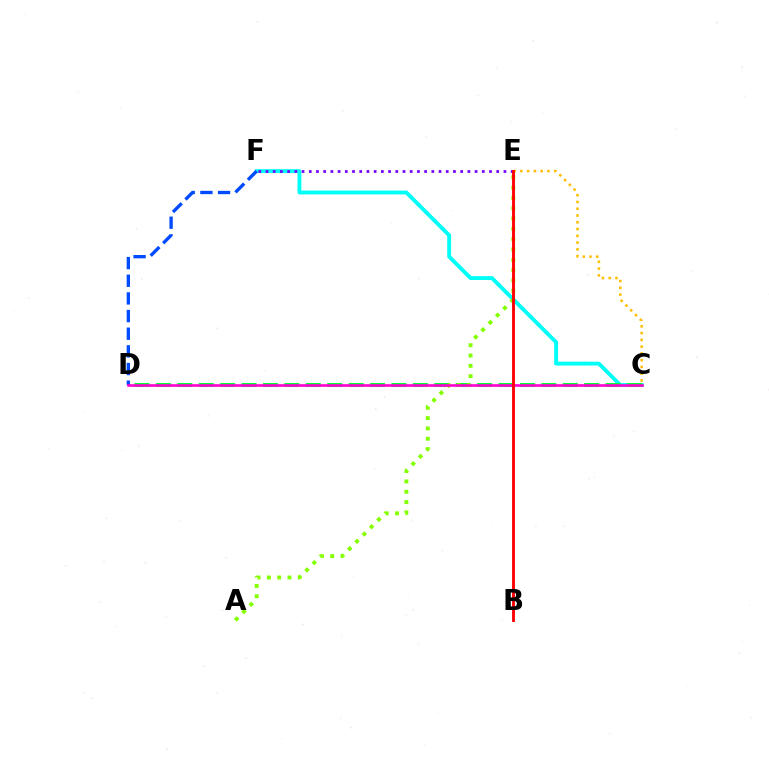{('C', 'F'): [{'color': '#00fff6', 'line_style': 'solid', 'thickness': 2.78}], ('C', 'D'): [{'color': '#00ff39', 'line_style': 'dashed', 'thickness': 2.91}, {'color': '#ff00cf', 'line_style': 'solid', 'thickness': 1.88}], ('D', 'F'): [{'color': '#004bff', 'line_style': 'dashed', 'thickness': 2.4}], ('A', 'E'): [{'color': '#84ff00', 'line_style': 'dotted', 'thickness': 2.8}], ('E', 'F'): [{'color': '#7200ff', 'line_style': 'dotted', 'thickness': 1.96}], ('C', 'E'): [{'color': '#ffbd00', 'line_style': 'dotted', 'thickness': 1.84}], ('B', 'E'): [{'color': '#ff0000', 'line_style': 'solid', 'thickness': 2.07}]}